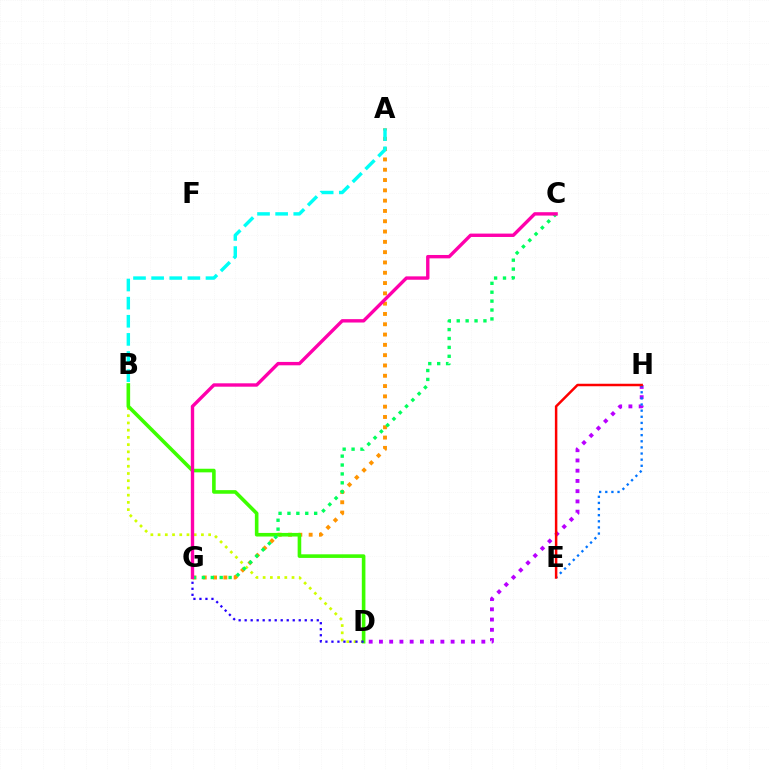{('A', 'G'): [{'color': '#ff9400', 'line_style': 'dotted', 'thickness': 2.8}], ('B', 'D'): [{'color': '#d1ff00', 'line_style': 'dotted', 'thickness': 1.96}, {'color': '#3dff00', 'line_style': 'solid', 'thickness': 2.6}], ('D', 'H'): [{'color': '#b900ff', 'line_style': 'dotted', 'thickness': 2.78}], ('E', 'H'): [{'color': '#0074ff', 'line_style': 'dotted', 'thickness': 1.66}, {'color': '#ff0000', 'line_style': 'solid', 'thickness': 1.79}], ('D', 'G'): [{'color': '#2500ff', 'line_style': 'dotted', 'thickness': 1.63}], ('A', 'B'): [{'color': '#00fff6', 'line_style': 'dashed', 'thickness': 2.46}], ('C', 'G'): [{'color': '#00ff5c', 'line_style': 'dotted', 'thickness': 2.42}, {'color': '#ff00ac', 'line_style': 'solid', 'thickness': 2.43}]}